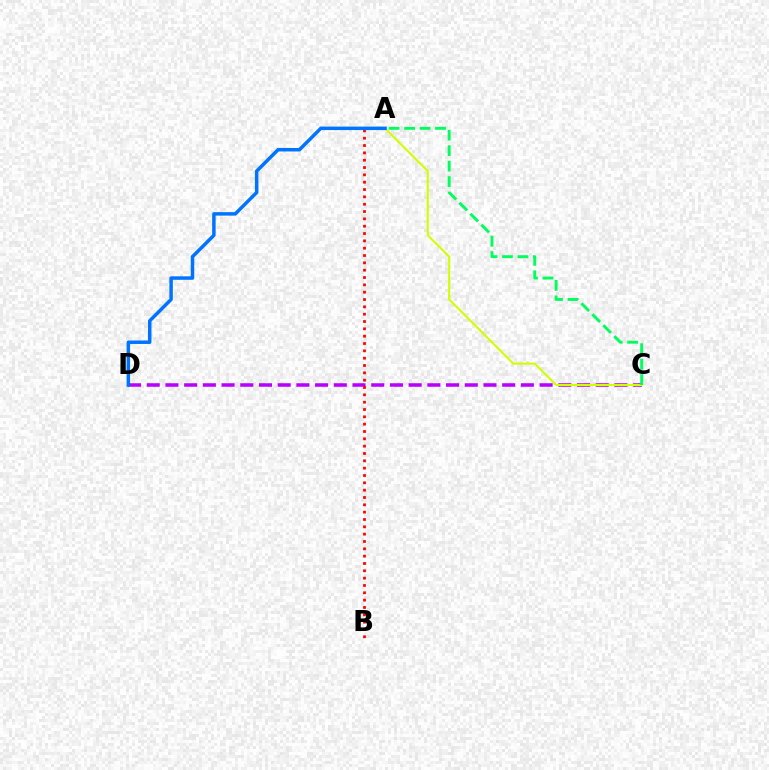{('C', 'D'): [{'color': '#b900ff', 'line_style': 'dashed', 'thickness': 2.54}], ('A', 'B'): [{'color': '#ff0000', 'line_style': 'dotted', 'thickness': 1.99}], ('A', 'C'): [{'color': '#d1ff00', 'line_style': 'solid', 'thickness': 1.5}, {'color': '#00ff5c', 'line_style': 'dashed', 'thickness': 2.1}], ('A', 'D'): [{'color': '#0074ff', 'line_style': 'solid', 'thickness': 2.51}]}